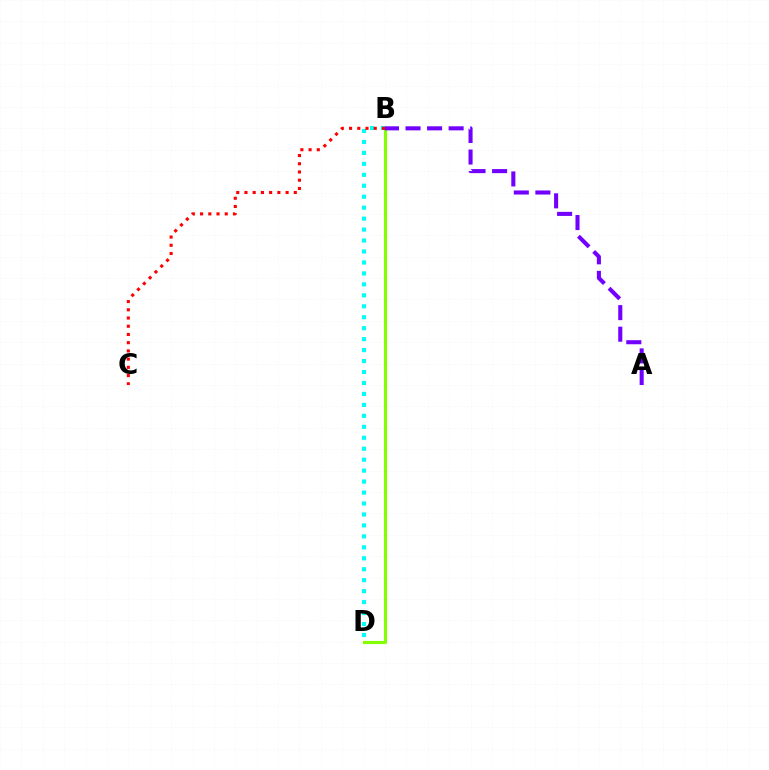{('B', 'D'): [{'color': '#84ff00', 'line_style': 'solid', 'thickness': 2.25}, {'color': '#00fff6', 'line_style': 'dotted', 'thickness': 2.98}], ('A', 'B'): [{'color': '#7200ff', 'line_style': 'dashed', 'thickness': 2.93}], ('B', 'C'): [{'color': '#ff0000', 'line_style': 'dotted', 'thickness': 2.23}]}